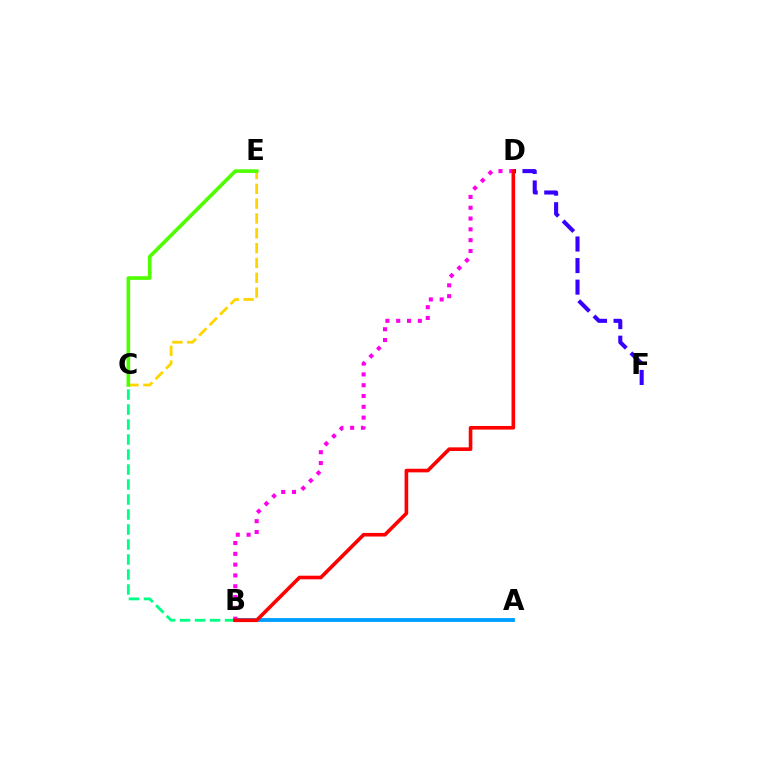{('D', 'F'): [{'color': '#3700ff', 'line_style': 'dashed', 'thickness': 2.93}], ('B', 'C'): [{'color': '#00ff86', 'line_style': 'dashed', 'thickness': 2.04}], ('C', 'E'): [{'color': '#ffd500', 'line_style': 'dashed', 'thickness': 2.01}, {'color': '#4fff00', 'line_style': 'solid', 'thickness': 2.63}], ('A', 'B'): [{'color': '#009eff', 'line_style': 'solid', 'thickness': 2.76}], ('B', 'D'): [{'color': '#ff00ed', 'line_style': 'dotted', 'thickness': 2.94}, {'color': '#ff0000', 'line_style': 'solid', 'thickness': 2.6}]}